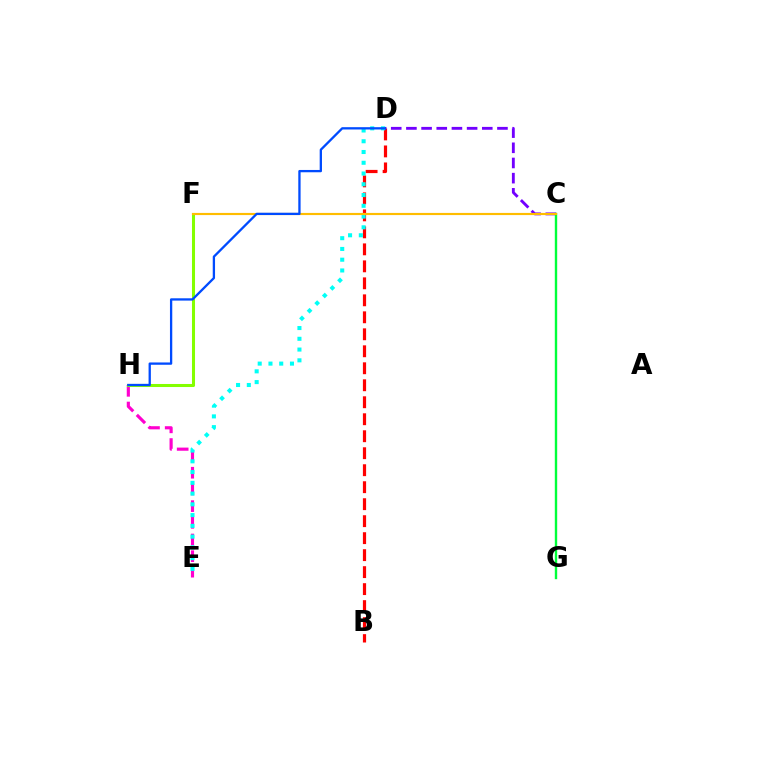{('B', 'D'): [{'color': '#ff0000', 'line_style': 'dashed', 'thickness': 2.31}], ('E', 'H'): [{'color': '#ff00cf', 'line_style': 'dashed', 'thickness': 2.27}], ('C', 'D'): [{'color': '#7200ff', 'line_style': 'dashed', 'thickness': 2.06}], ('F', 'H'): [{'color': '#84ff00', 'line_style': 'solid', 'thickness': 2.19}], ('D', 'E'): [{'color': '#00fff6', 'line_style': 'dotted', 'thickness': 2.92}], ('C', 'G'): [{'color': '#00ff39', 'line_style': 'solid', 'thickness': 1.71}], ('C', 'F'): [{'color': '#ffbd00', 'line_style': 'solid', 'thickness': 1.55}], ('D', 'H'): [{'color': '#004bff', 'line_style': 'solid', 'thickness': 1.66}]}